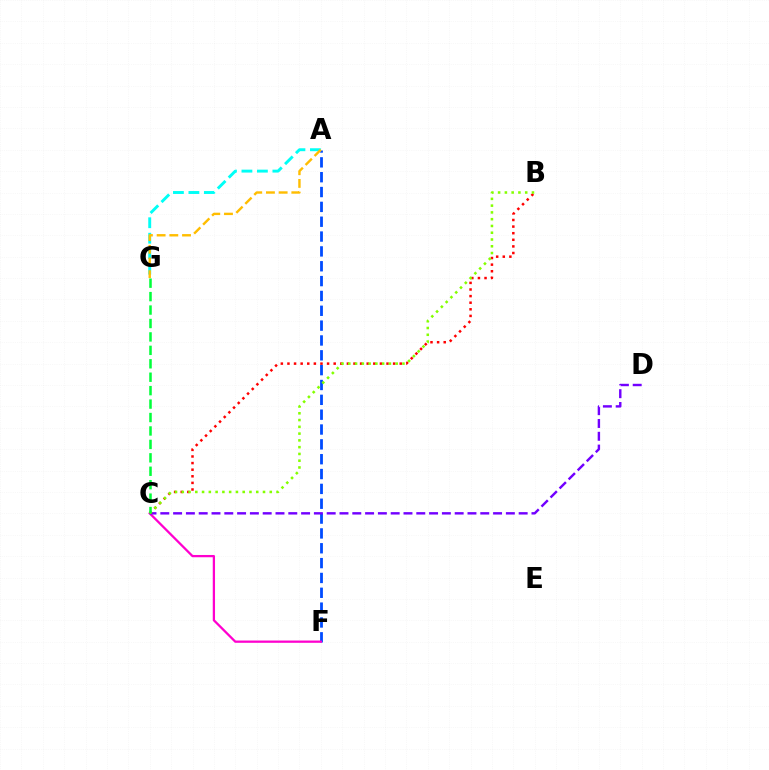{('A', 'F'): [{'color': '#004bff', 'line_style': 'dashed', 'thickness': 2.02}], ('A', 'G'): [{'color': '#00fff6', 'line_style': 'dashed', 'thickness': 2.1}, {'color': '#ffbd00', 'line_style': 'dashed', 'thickness': 1.73}], ('C', 'F'): [{'color': '#ff00cf', 'line_style': 'solid', 'thickness': 1.64}], ('C', 'D'): [{'color': '#7200ff', 'line_style': 'dashed', 'thickness': 1.74}], ('B', 'C'): [{'color': '#ff0000', 'line_style': 'dotted', 'thickness': 1.79}, {'color': '#84ff00', 'line_style': 'dotted', 'thickness': 1.84}], ('C', 'G'): [{'color': '#00ff39', 'line_style': 'dashed', 'thickness': 1.82}]}